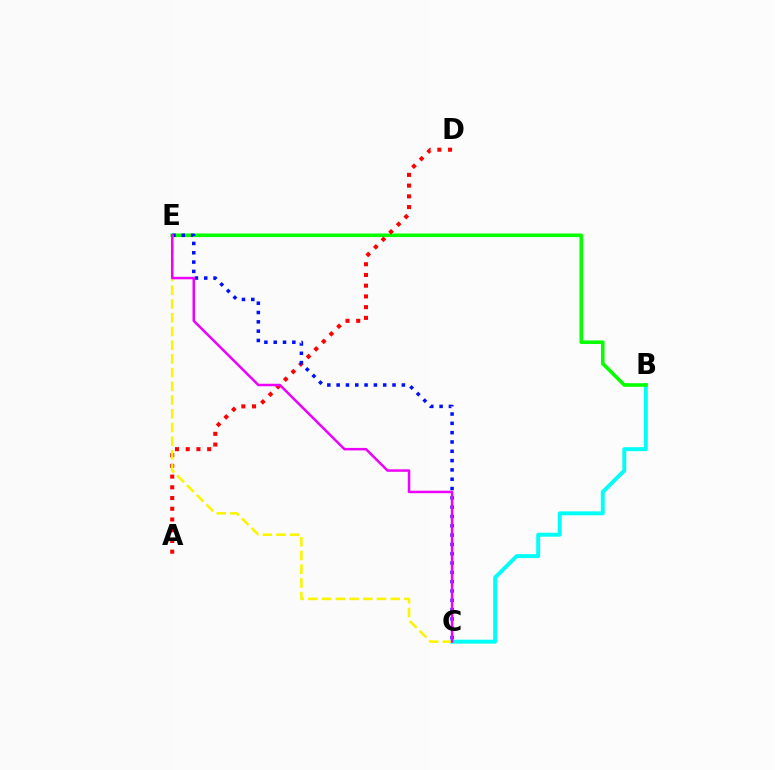{('B', 'C'): [{'color': '#00fff6', 'line_style': 'solid', 'thickness': 2.83}], ('B', 'E'): [{'color': '#08ff00', 'line_style': 'solid', 'thickness': 2.59}], ('A', 'D'): [{'color': '#ff0000', 'line_style': 'dotted', 'thickness': 2.91}], ('C', 'E'): [{'color': '#0010ff', 'line_style': 'dotted', 'thickness': 2.53}, {'color': '#fcf500', 'line_style': 'dashed', 'thickness': 1.86}, {'color': '#ee00ff', 'line_style': 'solid', 'thickness': 1.8}]}